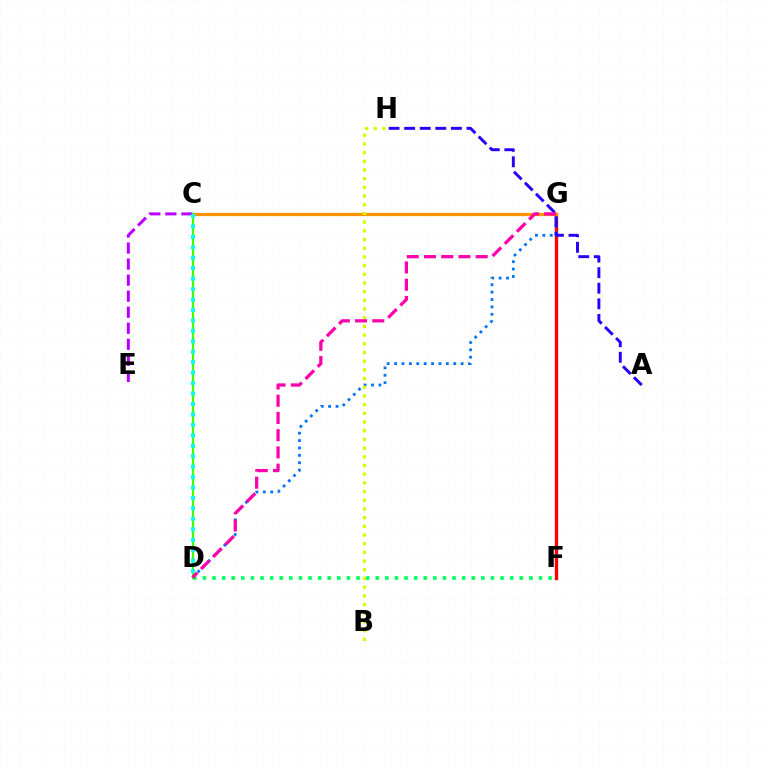{('F', 'G'): [{'color': '#ff0000', 'line_style': 'solid', 'thickness': 2.4}], ('D', 'G'): [{'color': '#0074ff', 'line_style': 'dotted', 'thickness': 2.01}, {'color': '#ff00ac', 'line_style': 'dashed', 'thickness': 2.34}], ('D', 'F'): [{'color': '#00ff5c', 'line_style': 'dotted', 'thickness': 2.61}], ('A', 'H'): [{'color': '#2500ff', 'line_style': 'dashed', 'thickness': 2.12}], ('C', 'G'): [{'color': '#ff9400', 'line_style': 'solid', 'thickness': 2.34}], ('C', 'E'): [{'color': '#b900ff', 'line_style': 'dashed', 'thickness': 2.18}], ('B', 'H'): [{'color': '#d1ff00', 'line_style': 'dotted', 'thickness': 2.36}], ('C', 'D'): [{'color': '#3dff00', 'line_style': 'solid', 'thickness': 1.53}, {'color': '#00fff6', 'line_style': 'dotted', 'thickness': 2.84}]}